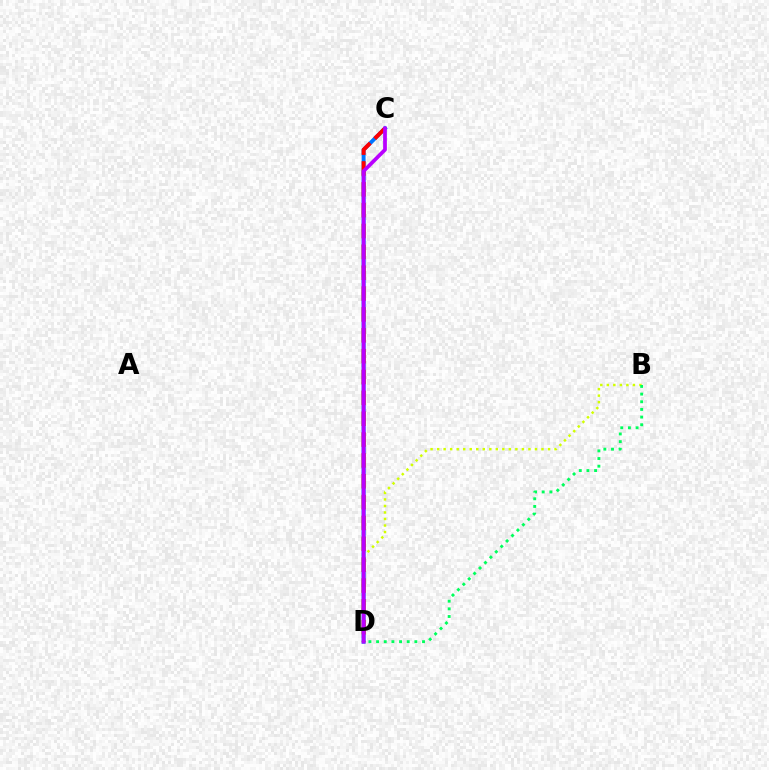{('C', 'D'): [{'color': '#0074ff', 'line_style': 'solid', 'thickness': 2.8}, {'color': '#ff0000', 'line_style': 'dashed', 'thickness': 2.83}, {'color': '#b900ff', 'line_style': 'solid', 'thickness': 2.69}], ('B', 'D'): [{'color': '#d1ff00', 'line_style': 'dotted', 'thickness': 1.77}, {'color': '#00ff5c', 'line_style': 'dotted', 'thickness': 2.08}]}